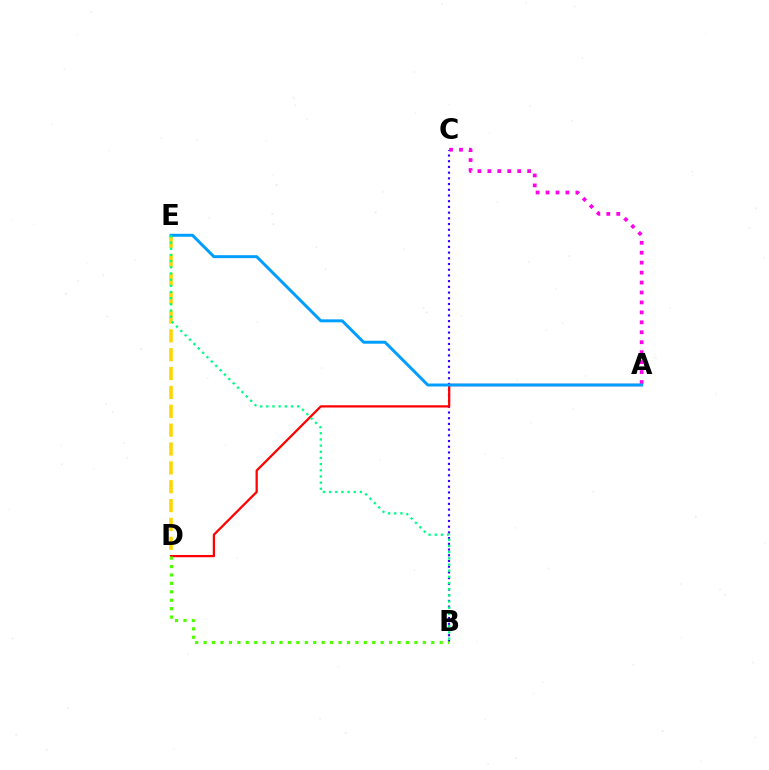{('B', 'C'): [{'color': '#3700ff', 'line_style': 'dotted', 'thickness': 1.55}], ('D', 'E'): [{'color': '#ffd500', 'line_style': 'dashed', 'thickness': 2.56}], ('A', 'D'): [{'color': '#ff0000', 'line_style': 'solid', 'thickness': 1.63}], ('A', 'C'): [{'color': '#ff00ed', 'line_style': 'dotted', 'thickness': 2.7}], ('B', 'D'): [{'color': '#4fff00', 'line_style': 'dotted', 'thickness': 2.29}], ('A', 'E'): [{'color': '#009eff', 'line_style': 'solid', 'thickness': 2.14}], ('B', 'E'): [{'color': '#00ff86', 'line_style': 'dotted', 'thickness': 1.68}]}